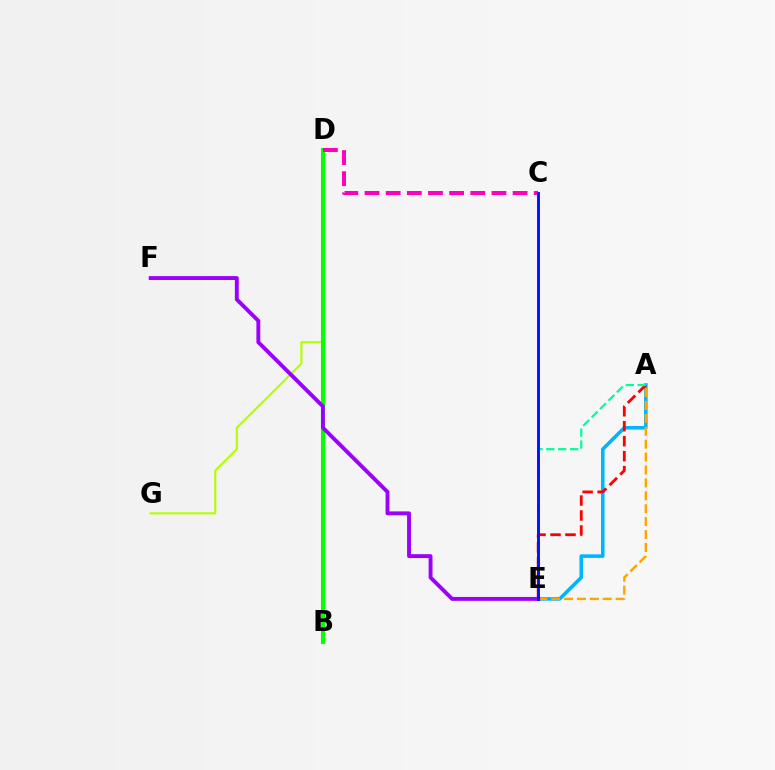{('D', 'G'): [{'color': '#b3ff00', 'line_style': 'solid', 'thickness': 1.53}], ('A', 'E'): [{'color': '#00b5ff', 'line_style': 'solid', 'thickness': 2.58}, {'color': '#ffa500', 'line_style': 'dashed', 'thickness': 1.75}, {'color': '#ff0000', 'line_style': 'dashed', 'thickness': 2.03}, {'color': '#00ff9d', 'line_style': 'dashed', 'thickness': 1.61}], ('B', 'D'): [{'color': '#08ff00', 'line_style': 'solid', 'thickness': 2.94}], ('C', 'D'): [{'color': '#ff00bd', 'line_style': 'dashed', 'thickness': 2.87}], ('E', 'F'): [{'color': '#9b00ff', 'line_style': 'solid', 'thickness': 2.8}], ('C', 'E'): [{'color': '#0010ff', 'line_style': 'solid', 'thickness': 2.07}]}